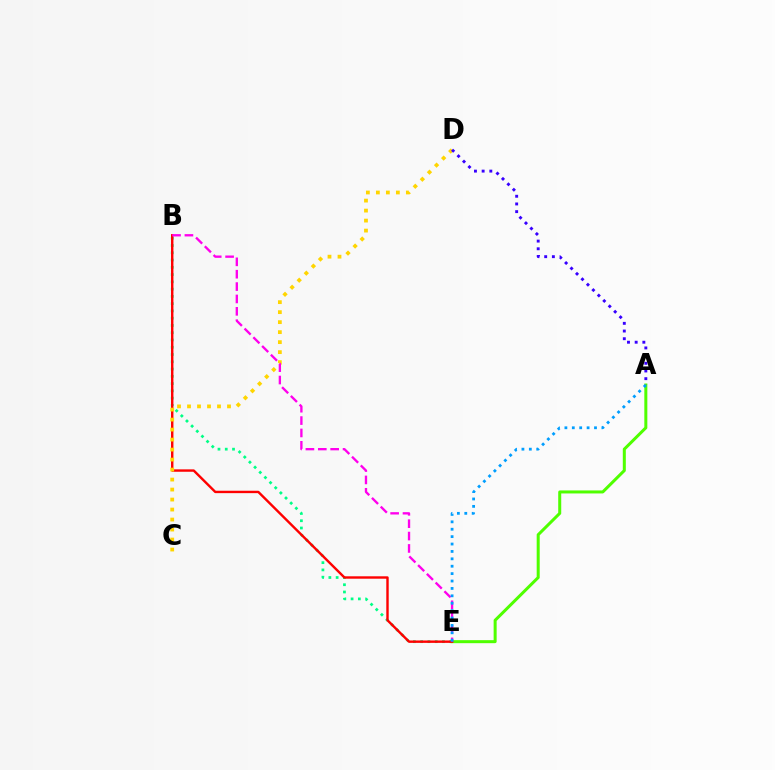{('B', 'E'): [{'color': '#00ff86', 'line_style': 'dotted', 'thickness': 1.97}, {'color': '#ff0000', 'line_style': 'solid', 'thickness': 1.73}, {'color': '#ff00ed', 'line_style': 'dashed', 'thickness': 1.68}], ('A', 'E'): [{'color': '#4fff00', 'line_style': 'solid', 'thickness': 2.17}, {'color': '#009eff', 'line_style': 'dotted', 'thickness': 2.01}], ('C', 'D'): [{'color': '#ffd500', 'line_style': 'dotted', 'thickness': 2.72}], ('A', 'D'): [{'color': '#3700ff', 'line_style': 'dotted', 'thickness': 2.09}]}